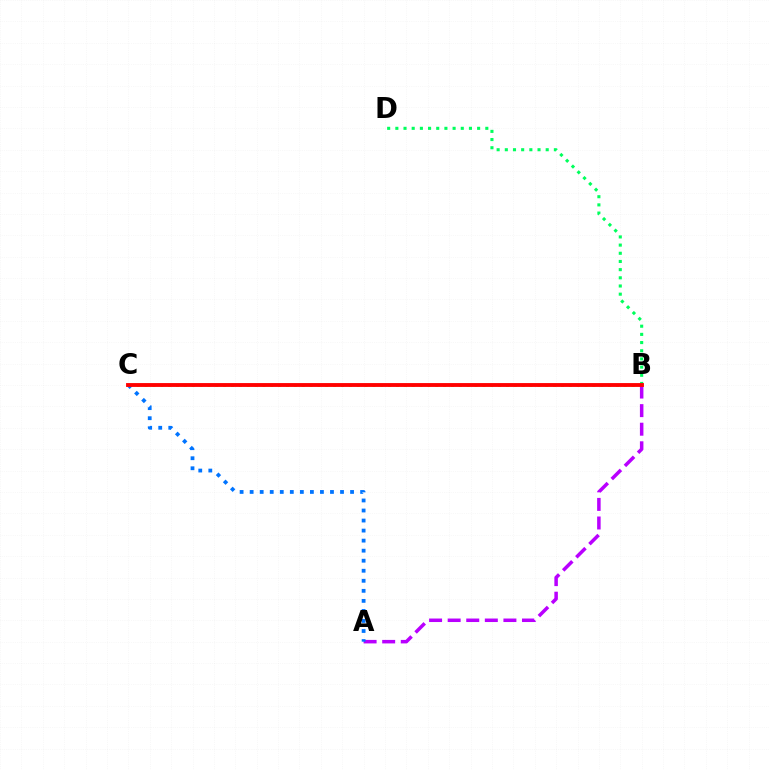{('B', 'C'): [{'color': '#d1ff00', 'line_style': 'dotted', 'thickness': 2.13}, {'color': '#ff0000', 'line_style': 'solid', 'thickness': 2.78}], ('A', 'B'): [{'color': '#b900ff', 'line_style': 'dashed', 'thickness': 2.52}], ('A', 'C'): [{'color': '#0074ff', 'line_style': 'dotted', 'thickness': 2.73}], ('B', 'D'): [{'color': '#00ff5c', 'line_style': 'dotted', 'thickness': 2.22}]}